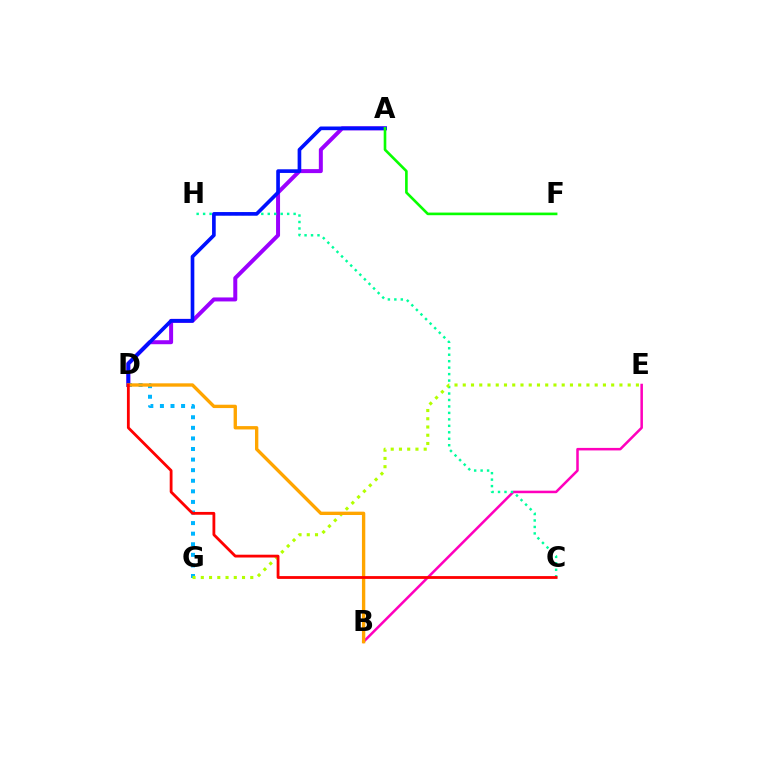{('B', 'E'): [{'color': '#ff00bd', 'line_style': 'solid', 'thickness': 1.82}], ('D', 'G'): [{'color': '#00b5ff', 'line_style': 'dotted', 'thickness': 2.88}], ('A', 'D'): [{'color': '#9b00ff', 'line_style': 'solid', 'thickness': 2.87}, {'color': '#0010ff', 'line_style': 'solid', 'thickness': 2.64}], ('C', 'H'): [{'color': '#00ff9d', 'line_style': 'dotted', 'thickness': 1.76}], ('E', 'G'): [{'color': '#b3ff00', 'line_style': 'dotted', 'thickness': 2.24}], ('B', 'D'): [{'color': '#ffa500', 'line_style': 'solid', 'thickness': 2.41}], ('A', 'F'): [{'color': '#08ff00', 'line_style': 'solid', 'thickness': 1.9}], ('C', 'D'): [{'color': '#ff0000', 'line_style': 'solid', 'thickness': 2.02}]}